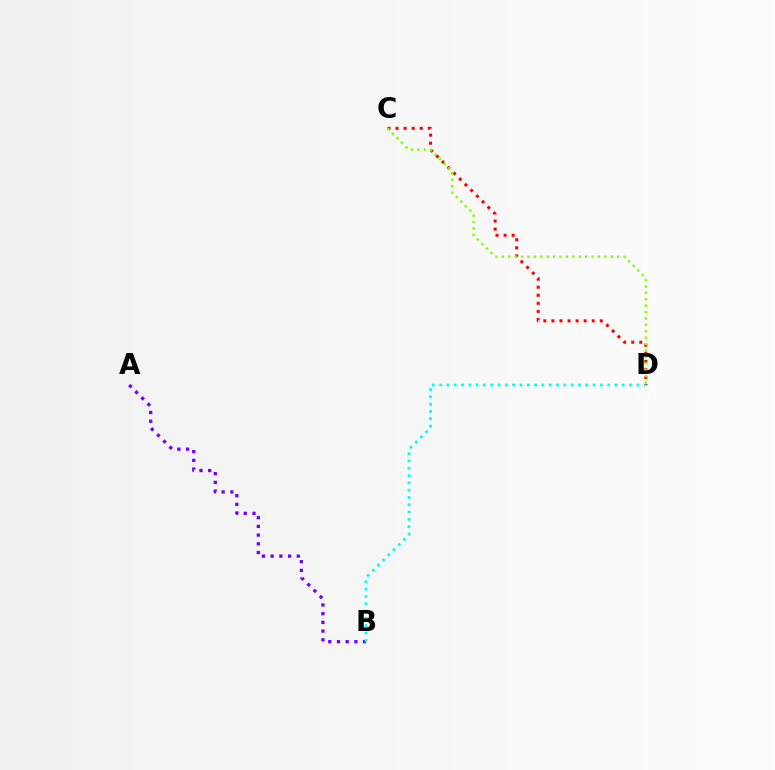{('C', 'D'): [{'color': '#ff0000', 'line_style': 'dotted', 'thickness': 2.19}, {'color': '#84ff00', 'line_style': 'dotted', 'thickness': 1.74}], ('A', 'B'): [{'color': '#7200ff', 'line_style': 'dotted', 'thickness': 2.37}], ('B', 'D'): [{'color': '#00fff6', 'line_style': 'dotted', 'thickness': 1.98}]}